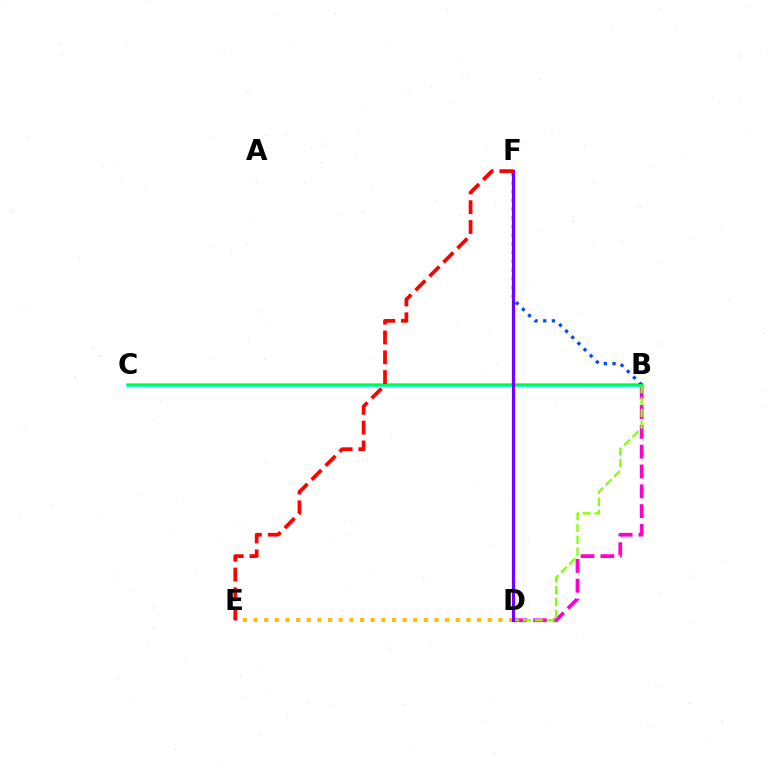{('B', 'D'): [{'color': '#ff00cf', 'line_style': 'dashed', 'thickness': 2.69}, {'color': '#84ff00', 'line_style': 'dashed', 'thickness': 1.61}], ('B', 'C'): [{'color': '#00fff6', 'line_style': 'solid', 'thickness': 2.62}, {'color': '#00ff39', 'line_style': 'solid', 'thickness': 1.55}], ('B', 'F'): [{'color': '#004bff', 'line_style': 'dotted', 'thickness': 2.37}], ('D', 'E'): [{'color': '#ffbd00', 'line_style': 'dotted', 'thickness': 2.89}], ('D', 'F'): [{'color': '#7200ff', 'line_style': 'solid', 'thickness': 2.3}], ('E', 'F'): [{'color': '#ff0000', 'line_style': 'dashed', 'thickness': 2.69}]}